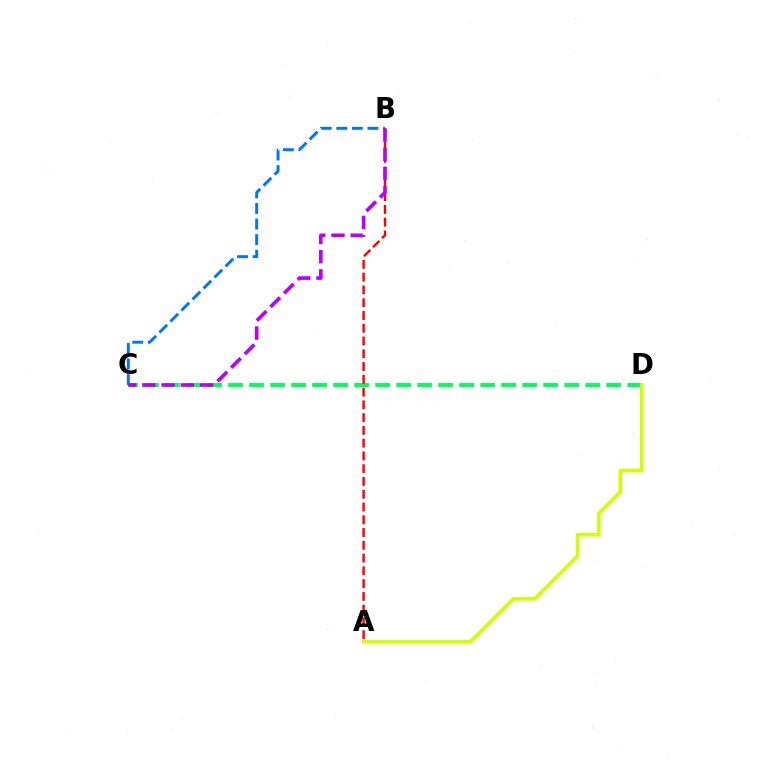{('C', 'D'): [{'color': '#00ff5c', 'line_style': 'dashed', 'thickness': 2.85}], ('A', 'B'): [{'color': '#ff0000', 'line_style': 'dashed', 'thickness': 1.73}], ('A', 'D'): [{'color': '#d1ff00', 'line_style': 'solid', 'thickness': 2.6}], ('B', 'C'): [{'color': '#0074ff', 'line_style': 'dashed', 'thickness': 2.12}, {'color': '#b900ff', 'line_style': 'dashed', 'thickness': 2.61}]}